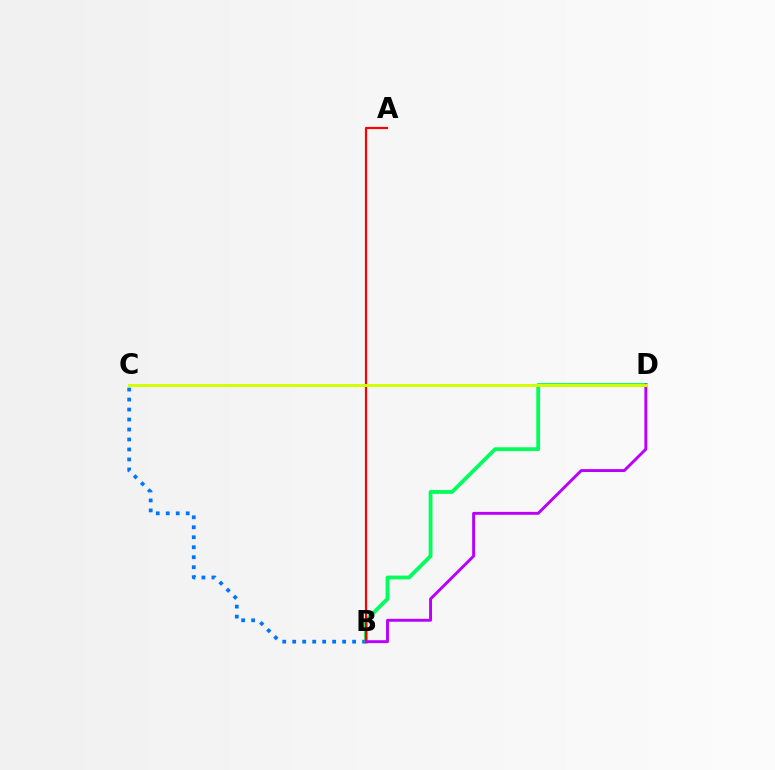{('B', 'C'): [{'color': '#0074ff', 'line_style': 'dotted', 'thickness': 2.71}], ('B', 'D'): [{'color': '#00ff5c', 'line_style': 'solid', 'thickness': 2.75}, {'color': '#b900ff', 'line_style': 'solid', 'thickness': 2.1}], ('A', 'B'): [{'color': '#ff0000', 'line_style': 'solid', 'thickness': 1.59}], ('C', 'D'): [{'color': '#d1ff00', 'line_style': 'solid', 'thickness': 2.12}]}